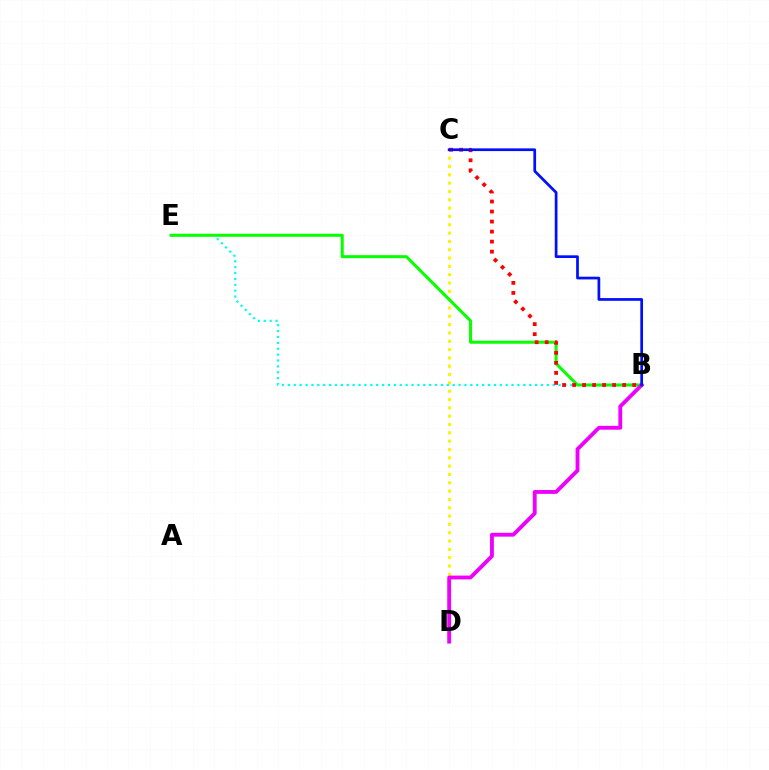{('C', 'D'): [{'color': '#fcf500', 'line_style': 'dotted', 'thickness': 2.26}], ('B', 'E'): [{'color': '#00fff6', 'line_style': 'dotted', 'thickness': 1.6}, {'color': '#08ff00', 'line_style': 'solid', 'thickness': 2.18}], ('B', 'D'): [{'color': '#ee00ff', 'line_style': 'solid', 'thickness': 2.76}], ('B', 'C'): [{'color': '#ff0000', 'line_style': 'dotted', 'thickness': 2.72}, {'color': '#0010ff', 'line_style': 'solid', 'thickness': 1.96}]}